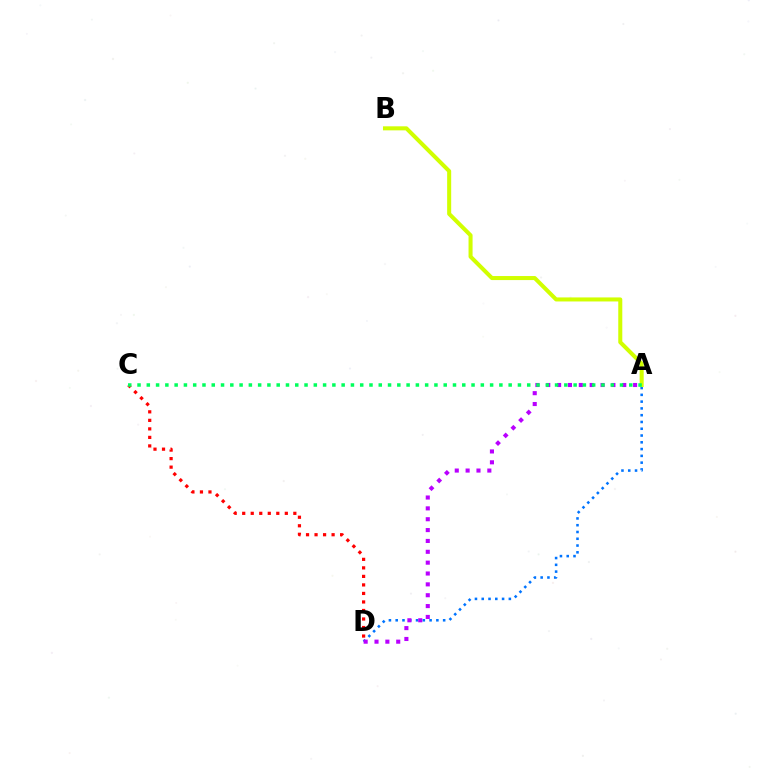{('A', 'D'): [{'color': '#0074ff', 'line_style': 'dotted', 'thickness': 1.84}, {'color': '#b900ff', 'line_style': 'dotted', 'thickness': 2.95}], ('C', 'D'): [{'color': '#ff0000', 'line_style': 'dotted', 'thickness': 2.32}], ('A', 'B'): [{'color': '#d1ff00', 'line_style': 'solid', 'thickness': 2.91}], ('A', 'C'): [{'color': '#00ff5c', 'line_style': 'dotted', 'thickness': 2.52}]}